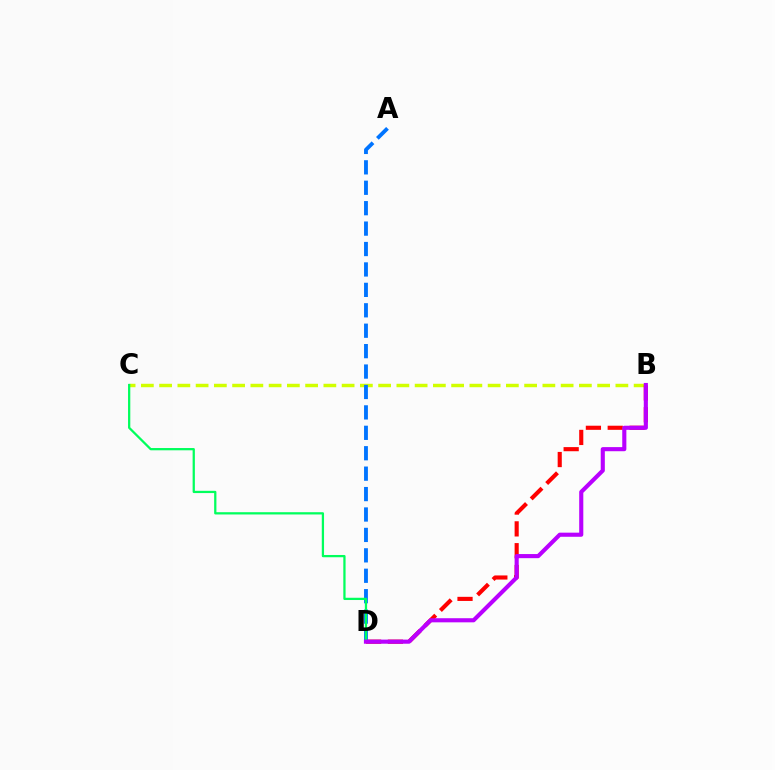{('B', 'C'): [{'color': '#d1ff00', 'line_style': 'dashed', 'thickness': 2.48}], ('B', 'D'): [{'color': '#ff0000', 'line_style': 'dashed', 'thickness': 2.96}, {'color': '#b900ff', 'line_style': 'solid', 'thickness': 2.96}], ('A', 'D'): [{'color': '#0074ff', 'line_style': 'dashed', 'thickness': 2.77}], ('C', 'D'): [{'color': '#00ff5c', 'line_style': 'solid', 'thickness': 1.63}]}